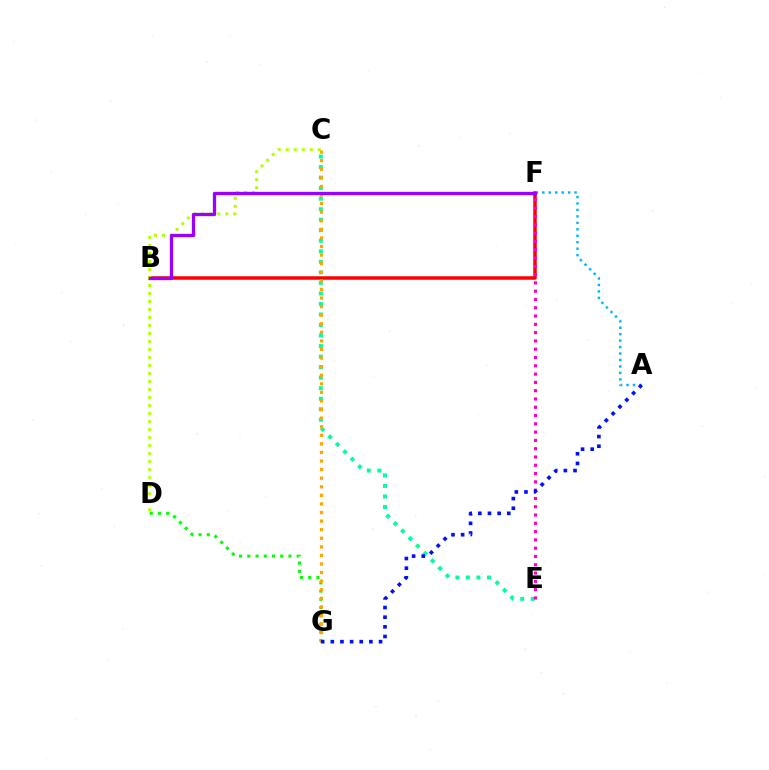{('B', 'F'): [{'color': '#ff0000', 'line_style': 'solid', 'thickness': 2.53}, {'color': '#9b00ff', 'line_style': 'solid', 'thickness': 2.38}], ('A', 'F'): [{'color': '#00b5ff', 'line_style': 'dotted', 'thickness': 1.75}], ('C', 'D'): [{'color': '#b3ff00', 'line_style': 'dotted', 'thickness': 2.18}], ('C', 'E'): [{'color': '#00ff9d', 'line_style': 'dotted', 'thickness': 2.86}], ('D', 'G'): [{'color': '#08ff00', 'line_style': 'dotted', 'thickness': 2.24}], ('E', 'F'): [{'color': '#ff00bd', 'line_style': 'dotted', 'thickness': 2.25}], ('C', 'G'): [{'color': '#ffa500', 'line_style': 'dotted', 'thickness': 2.33}], ('A', 'G'): [{'color': '#0010ff', 'line_style': 'dotted', 'thickness': 2.62}]}